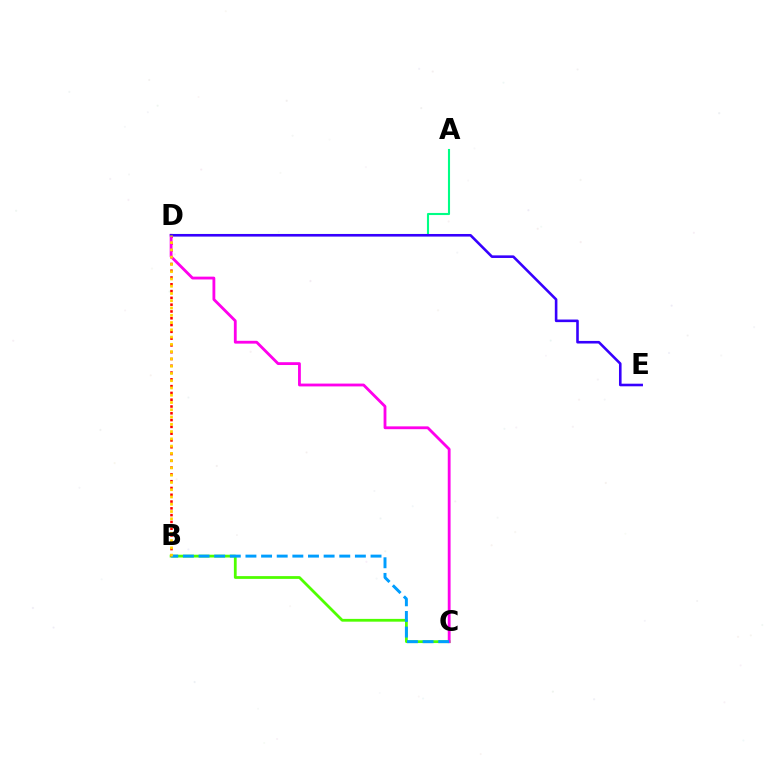{('B', 'C'): [{'color': '#4fff00', 'line_style': 'solid', 'thickness': 2.0}, {'color': '#009eff', 'line_style': 'dashed', 'thickness': 2.12}], ('B', 'D'): [{'color': '#ff0000', 'line_style': 'dotted', 'thickness': 1.84}, {'color': '#ffd500', 'line_style': 'dotted', 'thickness': 1.97}], ('C', 'D'): [{'color': '#ff00ed', 'line_style': 'solid', 'thickness': 2.03}], ('A', 'D'): [{'color': '#00ff86', 'line_style': 'solid', 'thickness': 1.51}], ('D', 'E'): [{'color': '#3700ff', 'line_style': 'solid', 'thickness': 1.87}]}